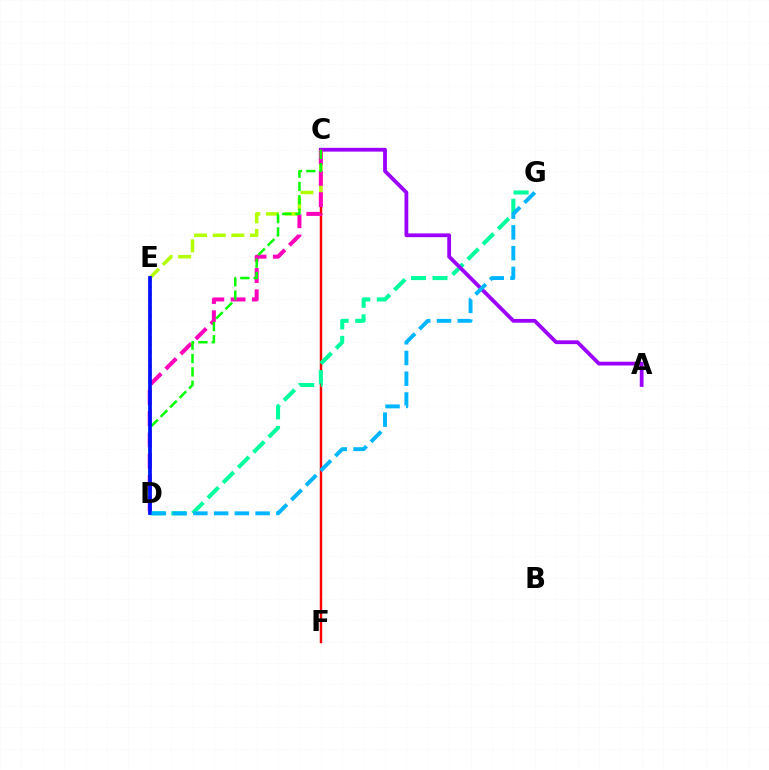{('C', 'F'): [{'color': '#ff0000', 'line_style': 'solid', 'thickness': 1.75}], ('C', 'E'): [{'color': '#b3ff00', 'line_style': 'dashed', 'thickness': 2.53}], ('D', 'G'): [{'color': '#00ff9d', 'line_style': 'dashed', 'thickness': 2.92}, {'color': '#00b5ff', 'line_style': 'dashed', 'thickness': 2.82}], ('A', 'C'): [{'color': '#9b00ff', 'line_style': 'solid', 'thickness': 2.73}], ('D', 'E'): [{'color': '#ffa500', 'line_style': 'dotted', 'thickness': 1.96}, {'color': '#0010ff', 'line_style': 'solid', 'thickness': 2.69}], ('C', 'D'): [{'color': '#ff00bd', 'line_style': 'dashed', 'thickness': 2.89}, {'color': '#08ff00', 'line_style': 'dashed', 'thickness': 1.82}]}